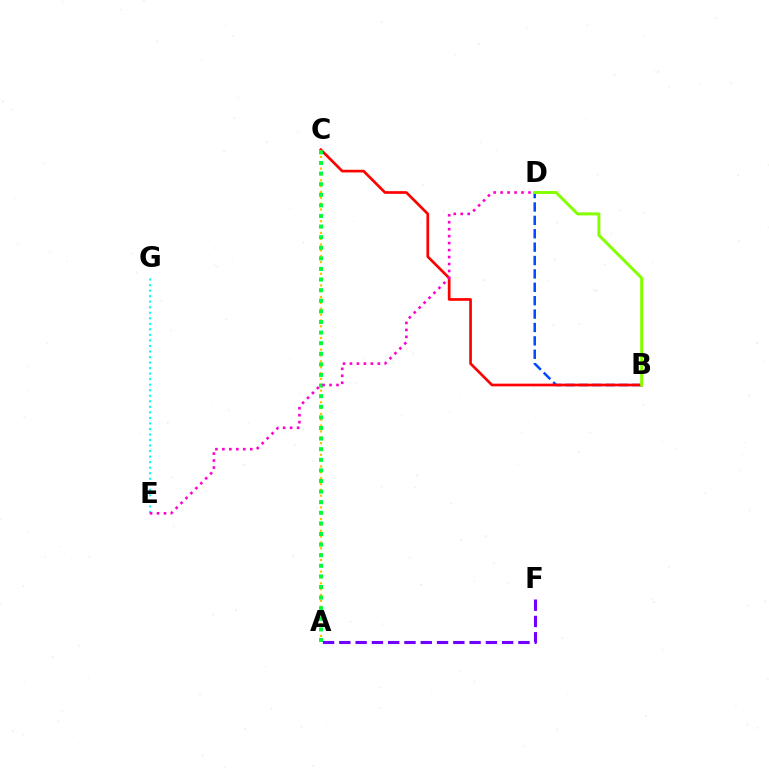{('B', 'D'): [{'color': '#004bff', 'line_style': 'dashed', 'thickness': 1.82}, {'color': '#84ff00', 'line_style': 'solid', 'thickness': 2.15}], ('B', 'C'): [{'color': '#ff0000', 'line_style': 'solid', 'thickness': 1.94}], ('A', 'C'): [{'color': '#ffbd00', 'line_style': 'dotted', 'thickness': 1.59}, {'color': '#00ff39', 'line_style': 'dotted', 'thickness': 2.88}], ('A', 'F'): [{'color': '#7200ff', 'line_style': 'dashed', 'thickness': 2.21}], ('E', 'G'): [{'color': '#00fff6', 'line_style': 'dotted', 'thickness': 1.5}], ('D', 'E'): [{'color': '#ff00cf', 'line_style': 'dotted', 'thickness': 1.89}]}